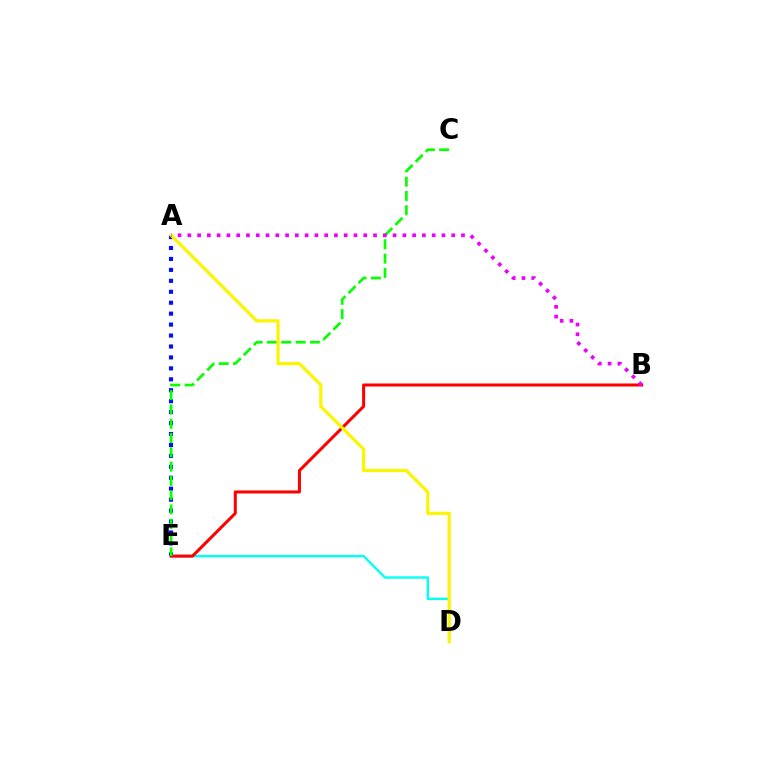{('D', 'E'): [{'color': '#00fff6', 'line_style': 'solid', 'thickness': 1.7}], ('A', 'E'): [{'color': '#0010ff', 'line_style': 'dotted', 'thickness': 2.97}], ('B', 'E'): [{'color': '#ff0000', 'line_style': 'solid', 'thickness': 2.18}], ('C', 'E'): [{'color': '#08ff00', 'line_style': 'dashed', 'thickness': 1.94}], ('A', 'D'): [{'color': '#fcf500', 'line_style': 'solid', 'thickness': 2.31}], ('A', 'B'): [{'color': '#ee00ff', 'line_style': 'dotted', 'thickness': 2.66}]}